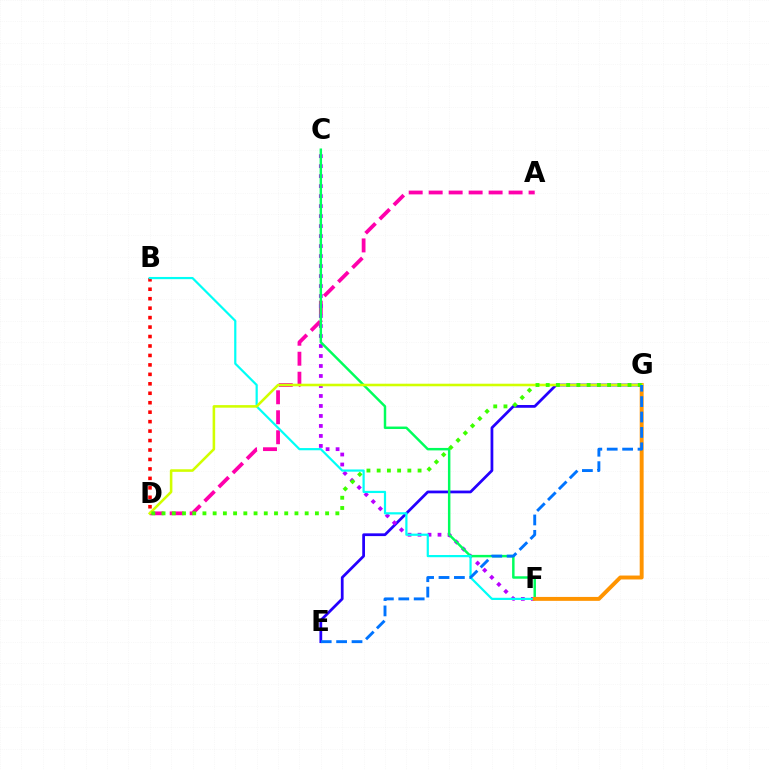{('A', 'D'): [{'color': '#ff00ac', 'line_style': 'dashed', 'thickness': 2.71}], ('E', 'G'): [{'color': '#2500ff', 'line_style': 'solid', 'thickness': 1.98}, {'color': '#0074ff', 'line_style': 'dashed', 'thickness': 2.09}], ('C', 'F'): [{'color': '#b900ff', 'line_style': 'dotted', 'thickness': 2.72}, {'color': '#00ff5c', 'line_style': 'solid', 'thickness': 1.77}], ('B', 'D'): [{'color': '#ff0000', 'line_style': 'dotted', 'thickness': 2.57}], ('B', 'F'): [{'color': '#00fff6', 'line_style': 'solid', 'thickness': 1.59}], ('F', 'G'): [{'color': '#ff9400', 'line_style': 'solid', 'thickness': 2.82}], ('D', 'G'): [{'color': '#d1ff00', 'line_style': 'solid', 'thickness': 1.85}, {'color': '#3dff00', 'line_style': 'dotted', 'thickness': 2.78}]}